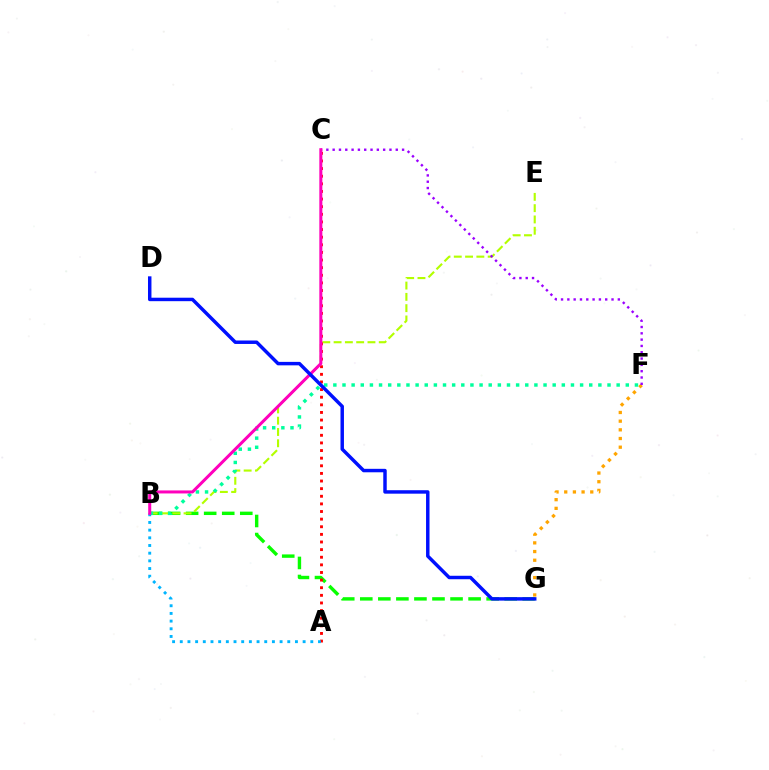{('B', 'G'): [{'color': '#08ff00', 'line_style': 'dashed', 'thickness': 2.45}], ('B', 'E'): [{'color': '#b3ff00', 'line_style': 'dashed', 'thickness': 1.53}], ('F', 'G'): [{'color': '#ffa500', 'line_style': 'dotted', 'thickness': 2.36}], ('A', 'C'): [{'color': '#ff0000', 'line_style': 'dotted', 'thickness': 2.07}], ('A', 'B'): [{'color': '#00b5ff', 'line_style': 'dotted', 'thickness': 2.09}], ('B', 'F'): [{'color': '#00ff9d', 'line_style': 'dotted', 'thickness': 2.48}], ('C', 'F'): [{'color': '#9b00ff', 'line_style': 'dotted', 'thickness': 1.71}], ('B', 'C'): [{'color': '#ff00bd', 'line_style': 'solid', 'thickness': 2.17}], ('D', 'G'): [{'color': '#0010ff', 'line_style': 'solid', 'thickness': 2.49}]}